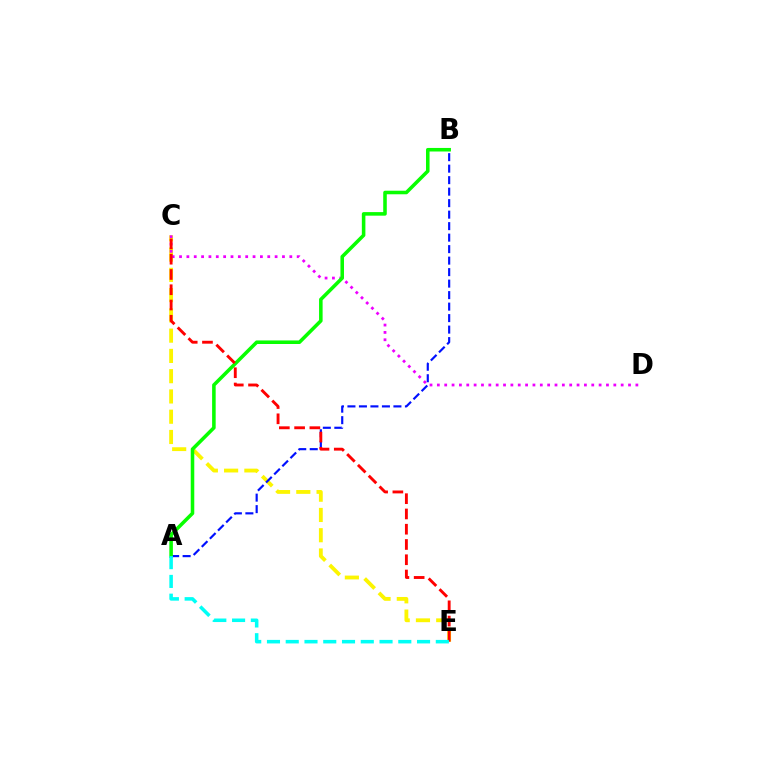{('C', 'E'): [{'color': '#fcf500', 'line_style': 'dashed', 'thickness': 2.75}, {'color': '#ff0000', 'line_style': 'dashed', 'thickness': 2.07}], ('C', 'D'): [{'color': '#ee00ff', 'line_style': 'dotted', 'thickness': 2.0}], ('A', 'B'): [{'color': '#0010ff', 'line_style': 'dashed', 'thickness': 1.56}, {'color': '#08ff00', 'line_style': 'solid', 'thickness': 2.56}], ('A', 'E'): [{'color': '#00fff6', 'line_style': 'dashed', 'thickness': 2.55}]}